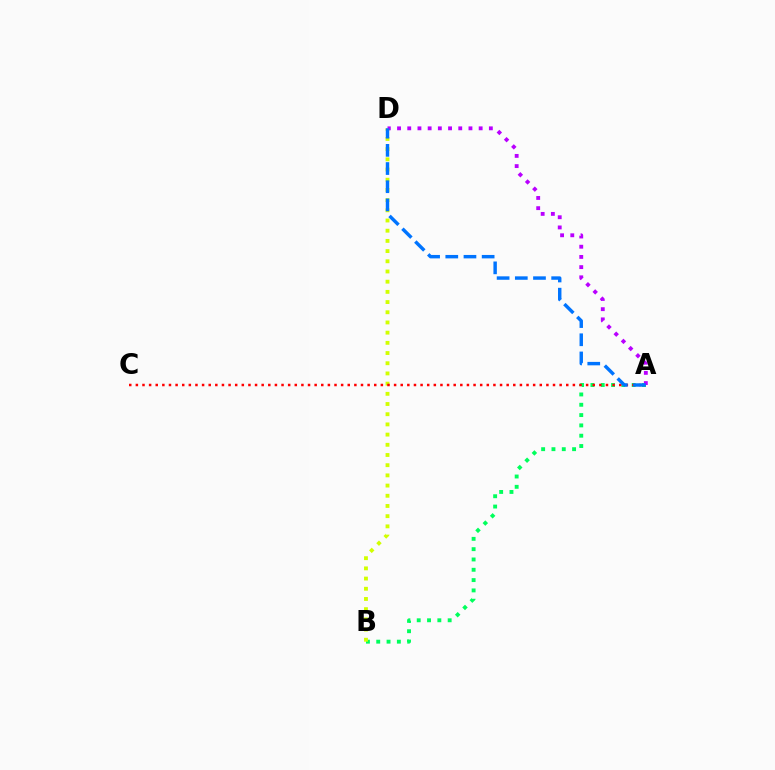{('A', 'B'): [{'color': '#00ff5c', 'line_style': 'dotted', 'thickness': 2.8}], ('B', 'D'): [{'color': '#d1ff00', 'line_style': 'dotted', 'thickness': 2.77}], ('A', 'C'): [{'color': '#ff0000', 'line_style': 'dotted', 'thickness': 1.8}], ('A', 'D'): [{'color': '#b900ff', 'line_style': 'dotted', 'thickness': 2.77}, {'color': '#0074ff', 'line_style': 'dashed', 'thickness': 2.47}]}